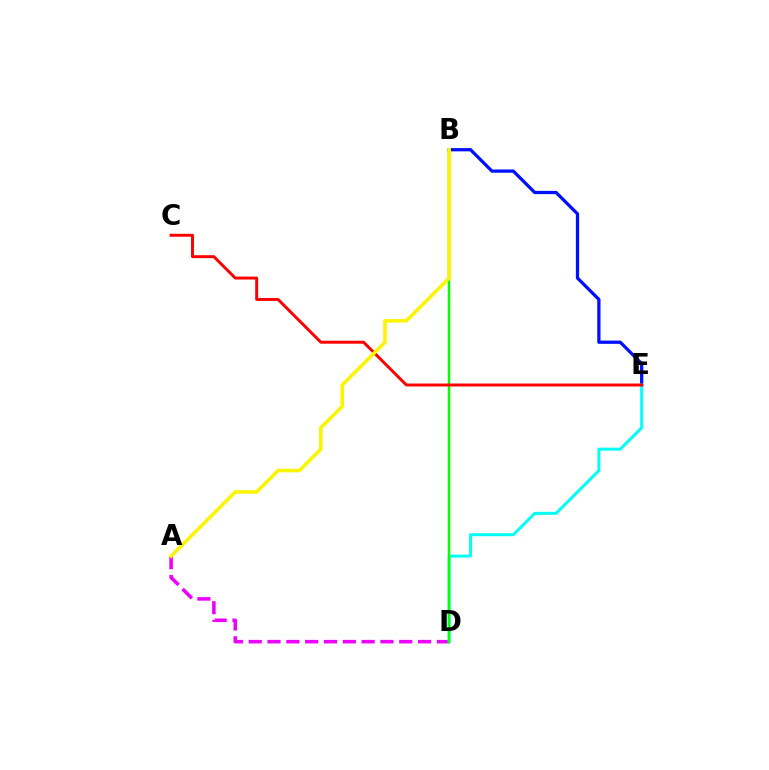{('A', 'D'): [{'color': '#ee00ff', 'line_style': 'dashed', 'thickness': 2.56}], ('B', 'E'): [{'color': '#0010ff', 'line_style': 'solid', 'thickness': 2.34}], ('D', 'E'): [{'color': '#00fff6', 'line_style': 'solid', 'thickness': 2.14}], ('B', 'D'): [{'color': '#08ff00', 'line_style': 'solid', 'thickness': 1.79}], ('C', 'E'): [{'color': '#ff0000', 'line_style': 'solid', 'thickness': 2.12}], ('A', 'B'): [{'color': '#fcf500', 'line_style': 'solid', 'thickness': 2.55}]}